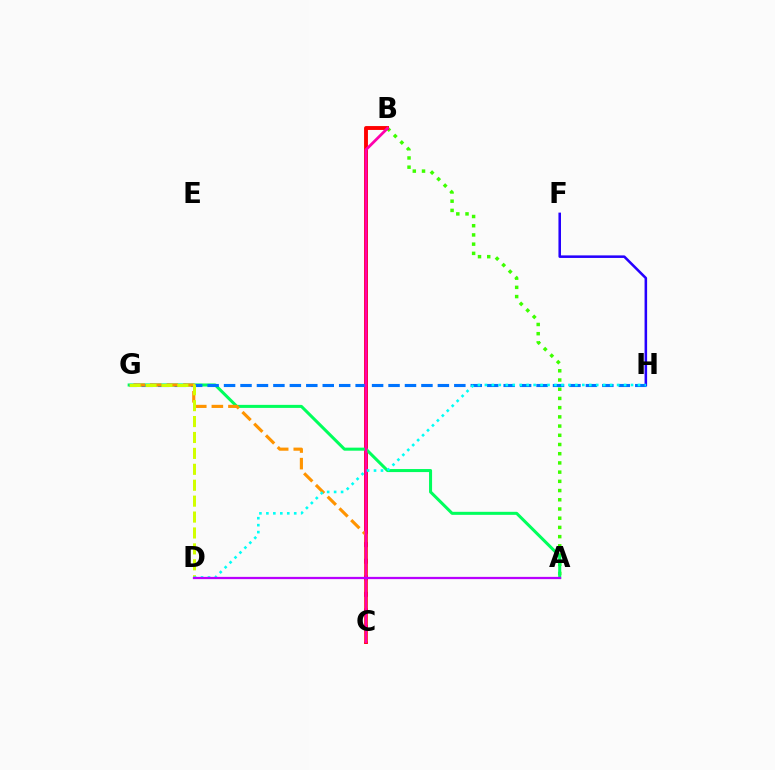{('A', 'B'): [{'color': '#3dff00', 'line_style': 'dotted', 'thickness': 2.5}], ('F', 'H'): [{'color': '#2500ff', 'line_style': 'solid', 'thickness': 1.84}], ('B', 'C'): [{'color': '#ff0000', 'line_style': 'solid', 'thickness': 2.8}, {'color': '#ff00ac', 'line_style': 'solid', 'thickness': 2.0}], ('A', 'G'): [{'color': '#00ff5c', 'line_style': 'solid', 'thickness': 2.19}], ('G', 'H'): [{'color': '#0074ff', 'line_style': 'dashed', 'thickness': 2.23}], ('C', 'G'): [{'color': '#ff9400', 'line_style': 'dashed', 'thickness': 2.25}], ('D', 'G'): [{'color': '#d1ff00', 'line_style': 'dashed', 'thickness': 2.16}], ('D', 'H'): [{'color': '#00fff6', 'line_style': 'dotted', 'thickness': 1.89}], ('A', 'D'): [{'color': '#b900ff', 'line_style': 'solid', 'thickness': 1.62}]}